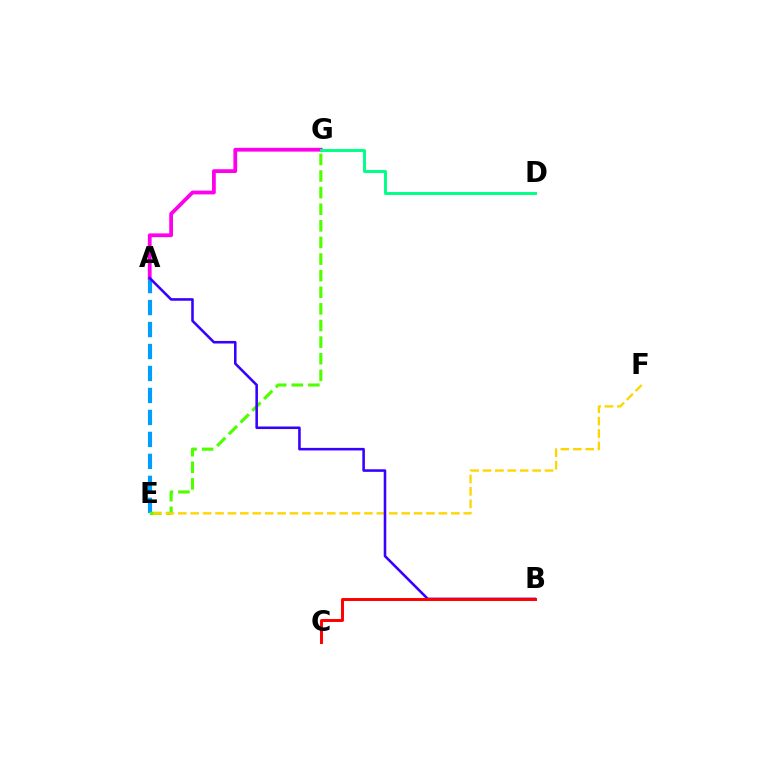{('A', 'E'): [{'color': '#009eff', 'line_style': 'dashed', 'thickness': 2.99}], ('A', 'G'): [{'color': '#ff00ed', 'line_style': 'solid', 'thickness': 2.73}], ('E', 'G'): [{'color': '#4fff00', 'line_style': 'dashed', 'thickness': 2.26}], ('E', 'F'): [{'color': '#ffd500', 'line_style': 'dashed', 'thickness': 1.69}], ('D', 'G'): [{'color': '#00ff86', 'line_style': 'solid', 'thickness': 2.12}], ('A', 'B'): [{'color': '#3700ff', 'line_style': 'solid', 'thickness': 1.85}], ('B', 'C'): [{'color': '#ff0000', 'line_style': 'solid', 'thickness': 2.13}]}